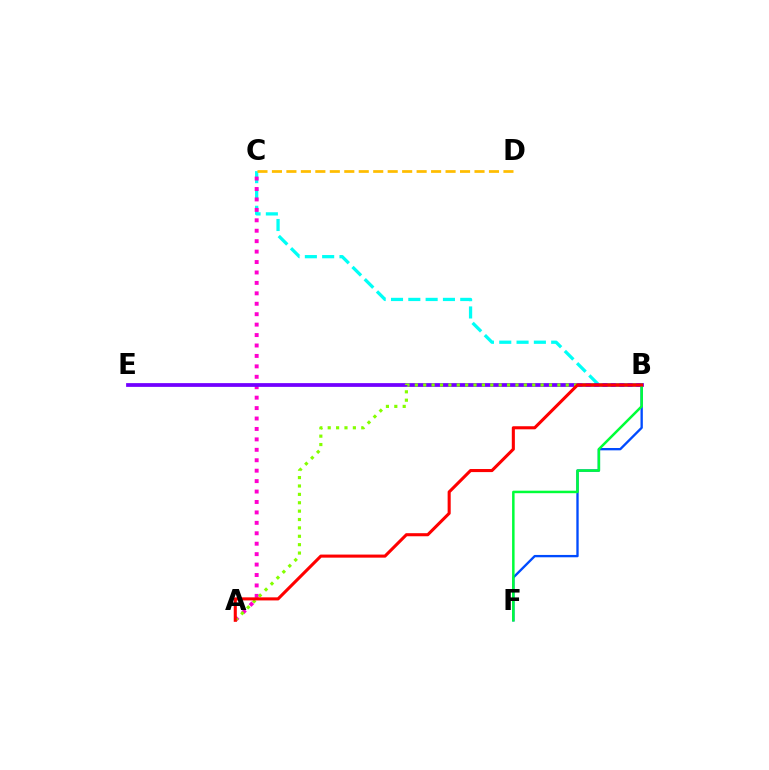{('B', 'C'): [{'color': '#00fff6', 'line_style': 'dashed', 'thickness': 2.35}], ('A', 'C'): [{'color': '#ff00cf', 'line_style': 'dotted', 'thickness': 2.83}], ('B', 'E'): [{'color': '#7200ff', 'line_style': 'solid', 'thickness': 2.7}], ('C', 'D'): [{'color': '#ffbd00', 'line_style': 'dashed', 'thickness': 1.97}], ('B', 'F'): [{'color': '#004bff', 'line_style': 'solid', 'thickness': 1.68}, {'color': '#00ff39', 'line_style': 'solid', 'thickness': 1.8}], ('A', 'B'): [{'color': '#84ff00', 'line_style': 'dotted', 'thickness': 2.28}, {'color': '#ff0000', 'line_style': 'solid', 'thickness': 2.21}]}